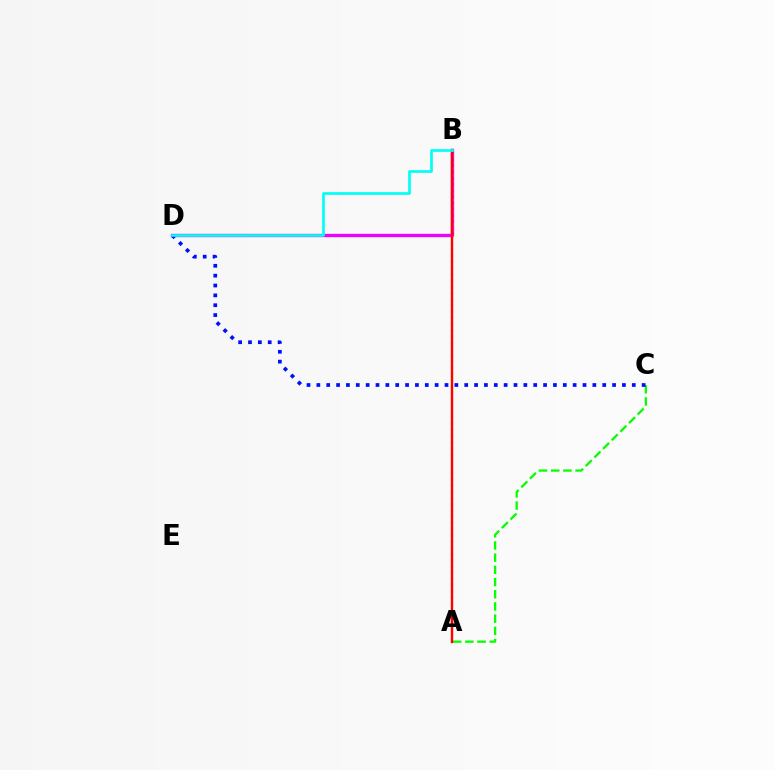{('B', 'D'): [{'color': '#ee00ff', 'line_style': 'solid', 'thickness': 2.4}, {'color': '#00fff6', 'line_style': 'solid', 'thickness': 1.94}], ('A', 'B'): [{'color': '#fcf500', 'line_style': 'dotted', 'thickness': 1.69}, {'color': '#ff0000', 'line_style': 'solid', 'thickness': 1.72}], ('A', 'C'): [{'color': '#08ff00', 'line_style': 'dashed', 'thickness': 1.66}], ('C', 'D'): [{'color': '#0010ff', 'line_style': 'dotted', 'thickness': 2.68}]}